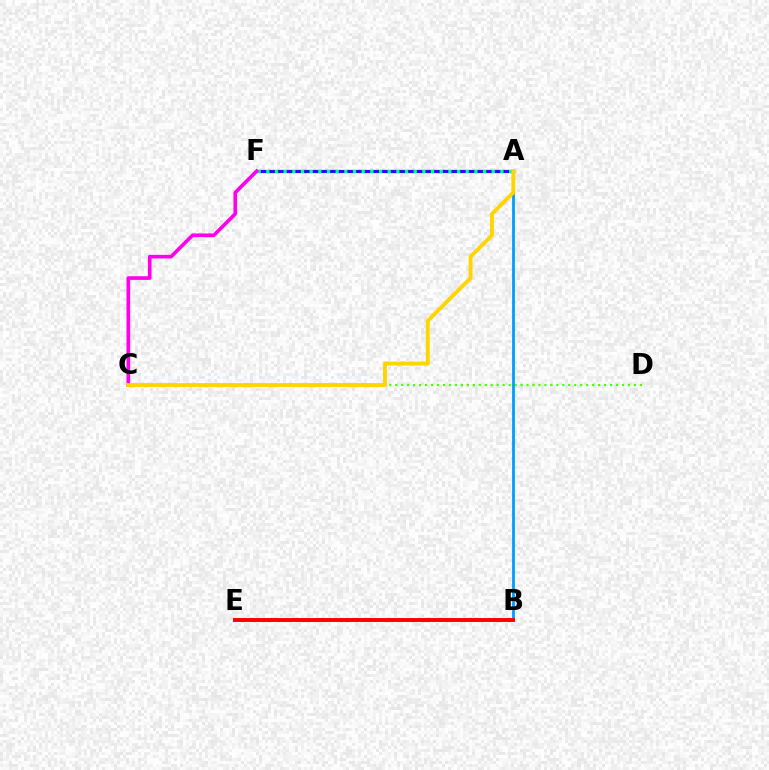{('A', 'F'): [{'color': '#3700ff', 'line_style': 'solid', 'thickness': 2.3}, {'color': '#00ff86', 'line_style': 'dotted', 'thickness': 2.36}], ('C', 'D'): [{'color': '#4fff00', 'line_style': 'dotted', 'thickness': 1.62}], ('A', 'B'): [{'color': '#009eff', 'line_style': 'solid', 'thickness': 2.01}], ('C', 'F'): [{'color': '#ff00ed', 'line_style': 'solid', 'thickness': 2.63}], ('A', 'C'): [{'color': '#ffd500', 'line_style': 'solid', 'thickness': 2.78}], ('B', 'E'): [{'color': '#ff0000', 'line_style': 'solid', 'thickness': 2.82}]}